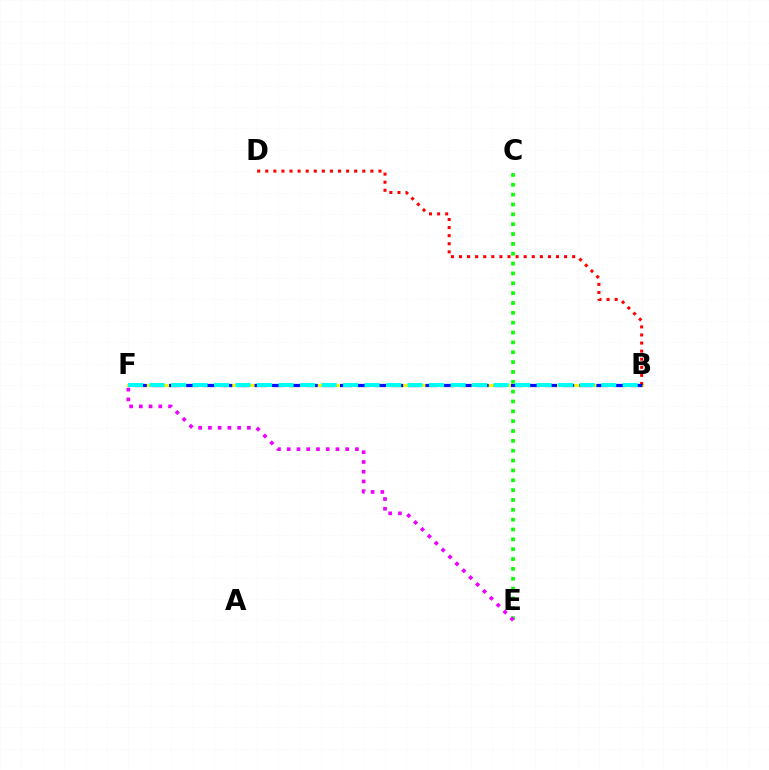{('B', 'F'): [{'color': '#fcf500', 'line_style': 'solid', 'thickness': 2.25}, {'color': '#0010ff', 'line_style': 'dashed', 'thickness': 2.32}, {'color': '#00fff6', 'line_style': 'dashed', 'thickness': 2.92}], ('B', 'D'): [{'color': '#ff0000', 'line_style': 'dotted', 'thickness': 2.2}], ('C', 'E'): [{'color': '#08ff00', 'line_style': 'dotted', 'thickness': 2.68}], ('E', 'F'): [{'color': '#ee00ff', 'line_style': 'dotted', 'thickness': 2.65}]}